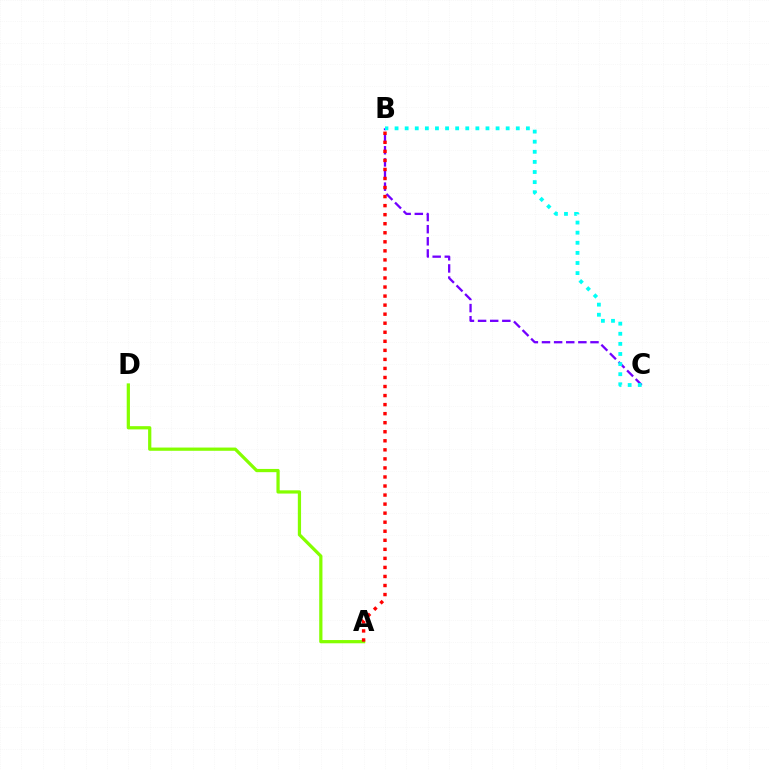{('A', 'D'): [{'color': '#84ff00', 'line_style': 'solid', 'thickness': 2.33}], ('B', 'C'): [{'color': '#7200ff', 'line_style': 'dashed', 'thickness': 1.65}, {'color': '#00fff6', 'line_style': 'dotted', 'thickness': 2.74}], ('A', 'B'): [{'color': '#ff0000', 'line_style': 'dotted', 'thickness': 2.46}]}